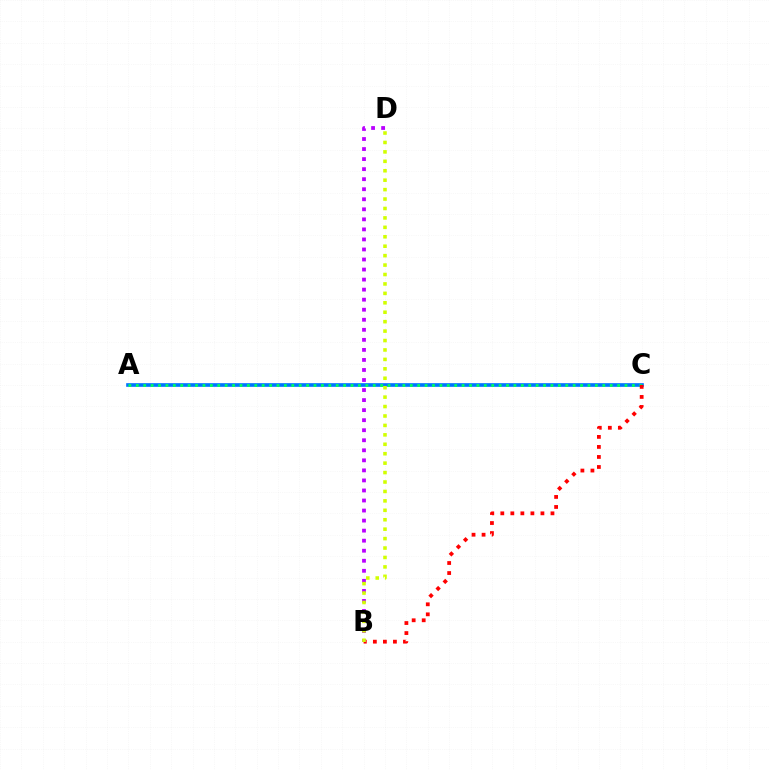{('A', 'C'): [{'color': '#0074ff', 'line_style': 'solid', 'thickness': 2.63}, {'color': '#00ff5c', 'line_style': 'dotted', 'thickness': 2.01}], ('B', 'C'): [{'color': '#ff0000', 'line_style': 'dotted', 'thickness': 2.73}], ('B', 'D'): [{'color': '#b900ff', 'line_style': 'dotted', 'thickness': 2.73}, {'color': '#d1ff00', 'line_style': 'dotted', 'thickness': 2.56}]}